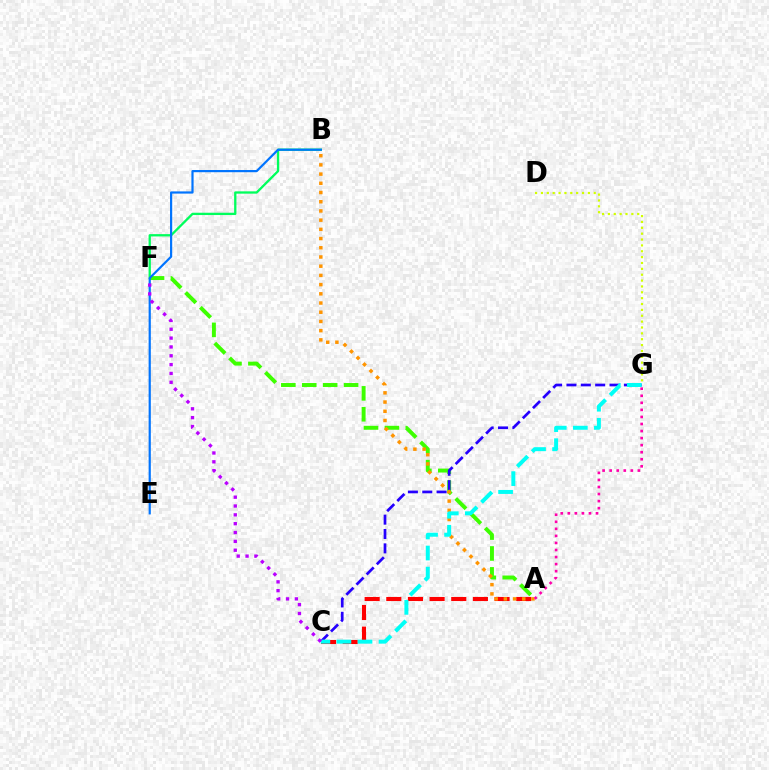{('B', 'F'): [{'color': '#00ff5c', 'line_style': 'solid', 'thickness': 1.66}], ('A', 'C'): [{'color': '#ff0000', 'line_style': 'dashed', 'thickness': 2.94}], ('A', 'F'): [{'color': '#3dff00', 'line_style': 'dashed', 'thickness': 2.84}], ('D', 'G'): [{'color': '#d1ff00', 'line_style': 'dotted', 'thickness': 1.59}], ('C', 'G'): [{'color': '#2500ff', 'line_style': 'dashed', 'thickness': 1.95}, {'color': '#00fff6', 'line_style': 'dashed', 'thickness': 2.86}], ('B', 'E'): [{'color': '#0074ff', 'line_style': 'solid', 'thickness': 1.58}], ('A', 'B'): [{'color': '#ff9400', 'line_style': 'dotted', 'thickness': 2.5}], ('C', 'F'): [{'color': '#b900ff', 'line_style': 'dotted', 'thickness': 2.4}], ('A', 'G'): [{'color': '#ff00ac', 'line_style': 'dotted', 'thickness': 1.92}]}